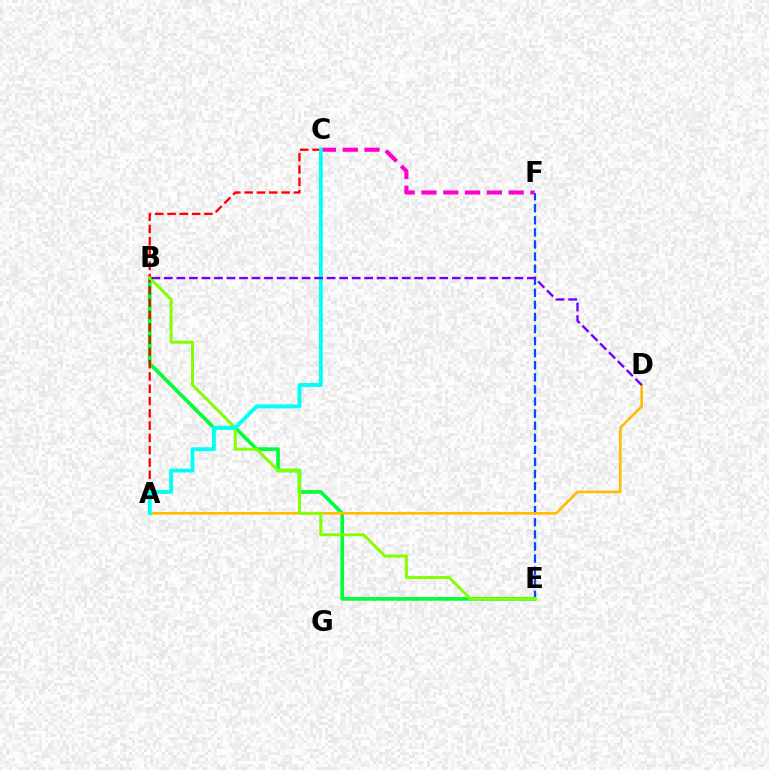{('E', 'F'): [{'color': '#004bff', 'line_style': 'dashed', 'thickness': 1.64}], ('C', 'F'): [{'color': '#ff00cf', 'line_style': 'dashed', 'thickness': 2.96}], ('B', 'E'): [{'color': '#00ff39', 'line_style': 'solid', 'thickness': 2.63}, {'color': '#84ff00', 'line_style': 'solid', 'thickness': 2.14}], ('A', 'D'): [{'color': '#ffbd00', 'line_style': 'solid', 'thickness': 1.88}], ('A', 'C'): [{'color': '#ff0000', 'line_style': 'dashed', 'thickness': 1.67}, {'color': '#00fff6', 'line_style': 'solid', 'thickness': 2.76}], ('B', 'D'): [{'color': '#7200ff', 'line_style': 'dashed', 'thickness': 1.7}]}